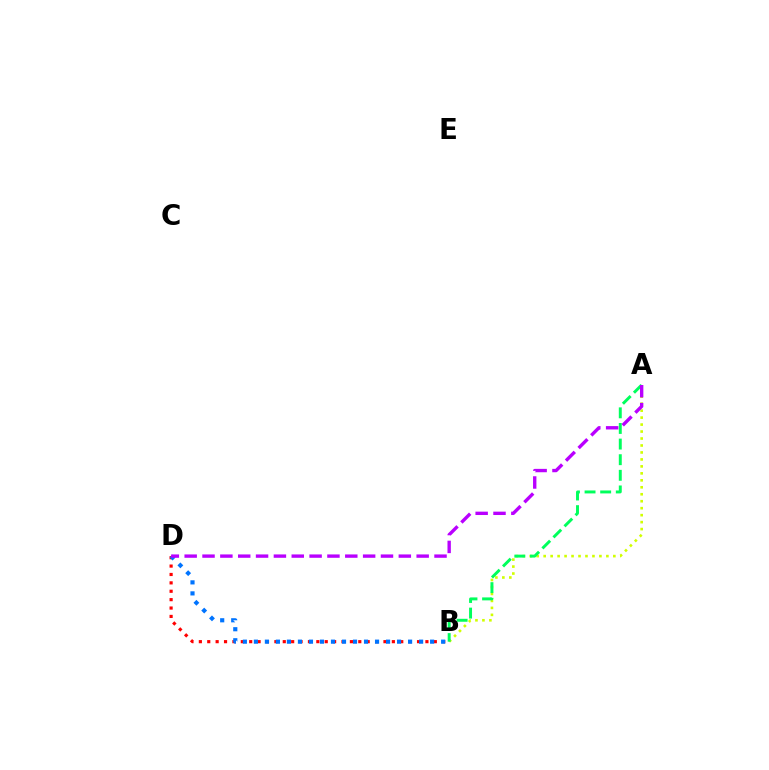{('B', 'D'): [{'color': '#ff0000', 'line_style': 'dotted', 'thickness': 2.28}, {'color': '#0074ff', 'line_style': 'dotted', 'thickness': 2.99}], ('A', 'B'): [{'color': '#d1ff00', 'line_style': 'dotted', 'thickness': 1.89}, {'color': '#00ff5c', 'line_style': 'dashed', 'thickness': 2.12}], ('A', 'D'): [{'color': '#b900ff', 'line_style': 'dashed', 'thickness': 2.42}]}